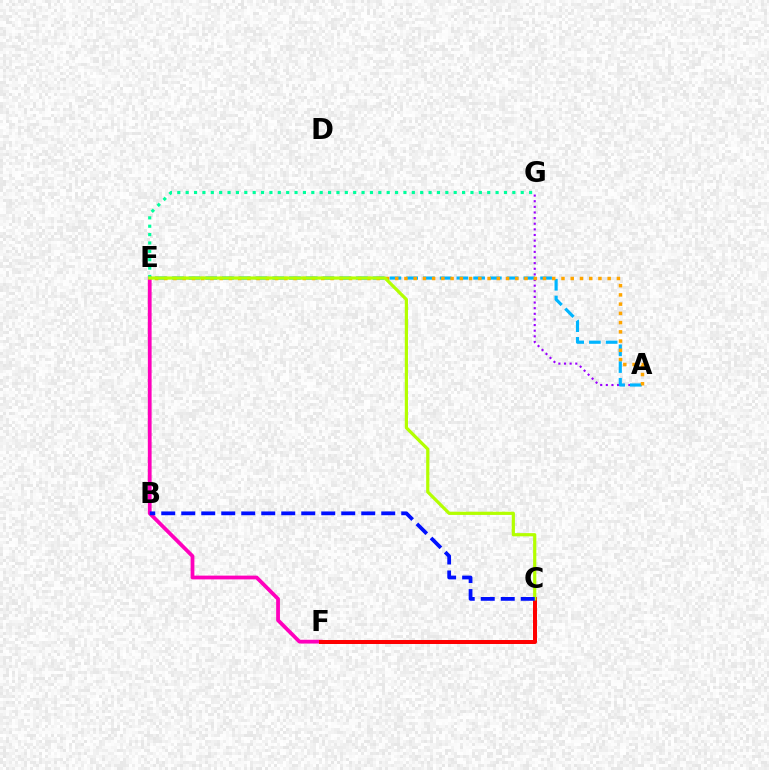{('A', 'G'): [{'color': '#9b00ff', 'line_style': 'dotted', 'thickness': 1.53}], ('C', 'F'): [{'color': '#08ff00', 'line_style': 'dotted', 'thickness': 1.56}, {'color': '#ff0000', 'line_style': 'solid', 'thickness': 2.88}], ('E', 'F'): [{'color': '#ff00bd', 'line_style': 'solid', 'thickness': 2.72}], ('E', 'G'): [{'color': '#00ff9d', 'line_style': 'dotted', 'thickness': 2.28}], ('A', 'E'): [{'color': '#00b5ff', 'line_style': 'dashed', 'thickness': 2.27}, {'color': '#ffa500', 'line_style': 'dotted', 'thickness': 2.51}], ('C', 'E'): [{'color': '#b3ff00', 'line_style': 'solid', 'thickness': 2.31}], ('B', 'C'): [{'color': '#0010ff', 'line_style': 'dashed', 'thickness': 2.72}]}